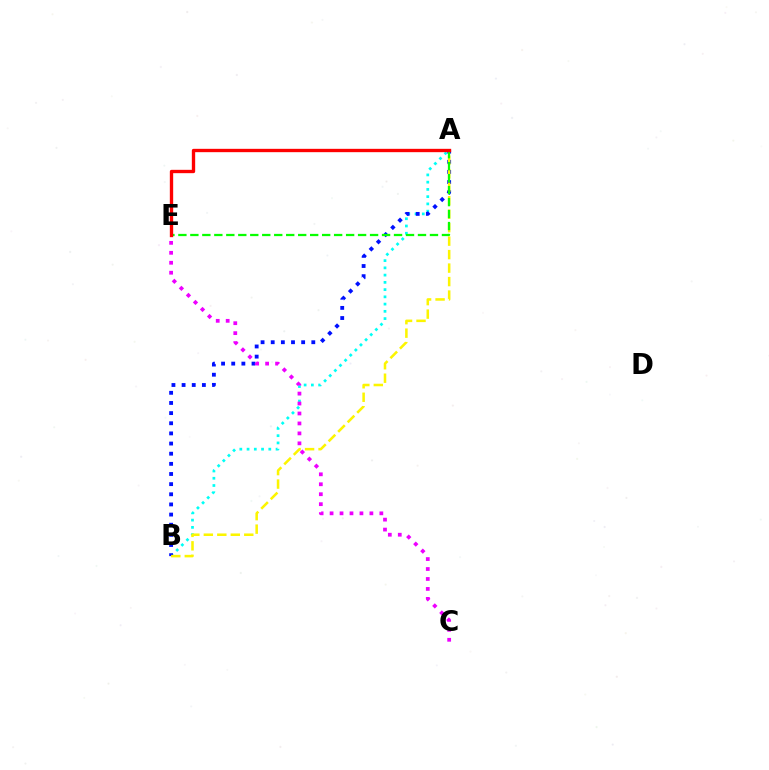{('A', 'B'): [{'color': '#00fff6', 'line_style': 'dotted', 'thickness': 1.97}, {'color': '#0010ff', 'line_style': 'dotted', 'thickness': 2.76}, {'color': '#fcf500', 'line_style': 'dashed', 'thickness': 1.83}], ('C', 'E'): [{'color': '#ee00ff', 'line_style': 'dotted', 'thickness': 2.7}], ('A', 'E'): [{'color': '#08ff00', 'line_style': 'dashed', 'thickness': 1.63}, {'color': '#ff0000', 'line_style': 'solid', 'thickness': 2.4}]}